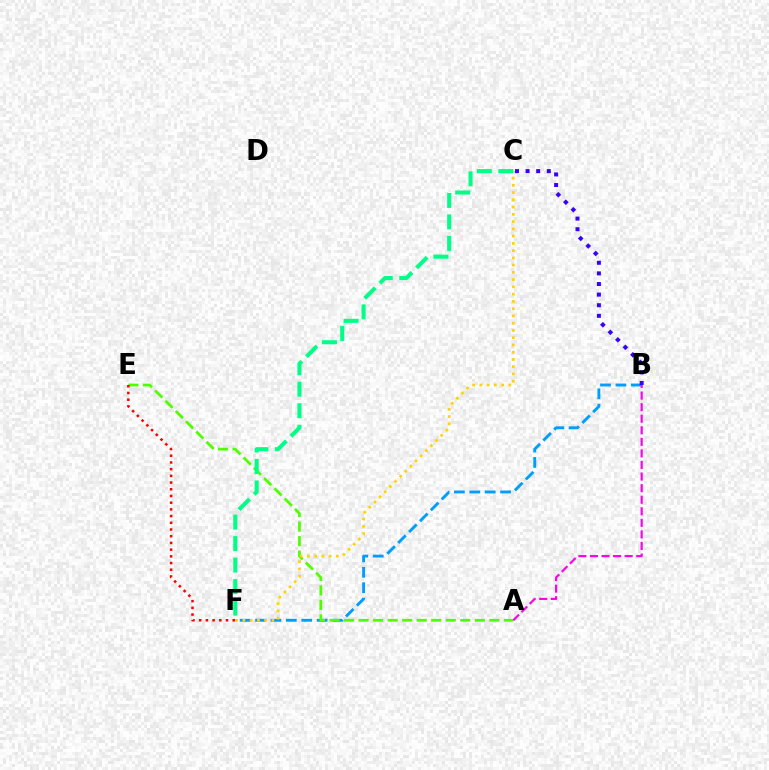{('B', 'F'): [{'color': '#009eff', 'line_style': 'dashed', 'thickness': 2.09}], ('B', 'C'): [{'color': '#3700ff', 'line_style': 'dotted', 'thickness': 2.88}], ('A', 'E'): [{'color': '#4fff00', 'line_style': 'dashed', 'thickness': 1.97}], ('E', 'F'): [{'color': '#ff0000', 'line_style': 'dotted', 'thickness': 1.82}], ('C', 'F'): [{'color': '#ffd500', 'line_style': 'dotted', 'thickness': 1.97}, {'color': '#00ff86', 'line_style': 'dashed', 'thickness': 2.92}], ('A', 'B'): [{'color': '#ff00ed', 'line_style': 'dashed', 'thickness': 1.57}]}